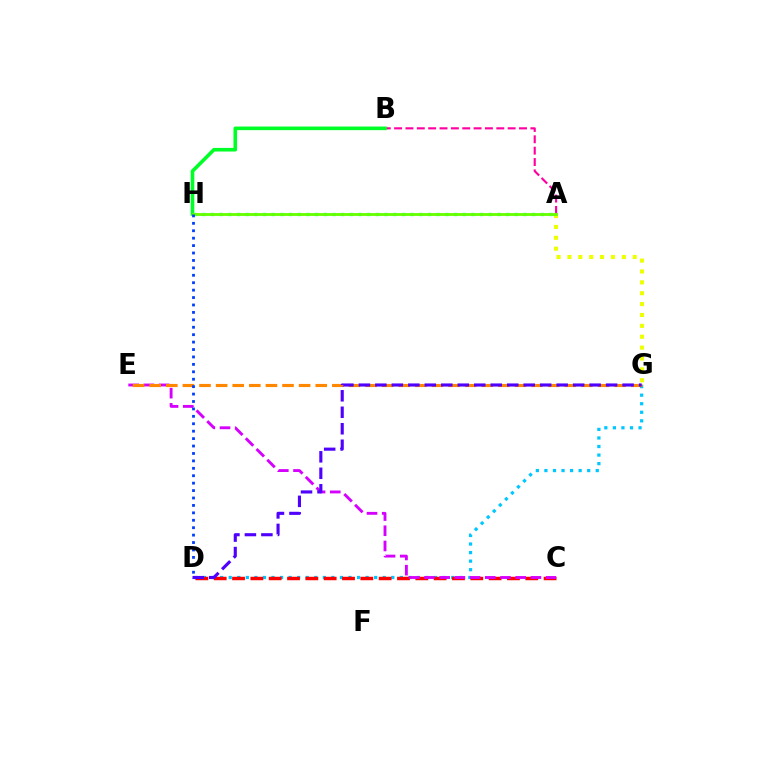{('A', 'H'): [{'color': '#00ffaf', 'line_style': 'dotted', 'thickness': 2.36}, {'color': '#66ff00', 'line_style': 'solid', 'thickness': 2.04}], ('D', 'G'): [{'color': '#00c7ff', 'line_style': 'dotted', 'thickness': 2.32}, {'color': '#4f00ff', 'line_style': 'dashed', 'thickness': 2.24}], ('C', 'D'): [{'color': '#ff0000', 'line_style': 'dashed', 'thickness': 2.49}], ('C', 'E'): [{'color': '#d600ff', 'line_style': 'dashed', 'thickness': 2.07}], ('A', 'B'): [{'color': '#ff00a0', 'line_style': 'dashed', 'thickness': 1.54}], ('E', 'G'): [{'color': '#ff8800', 'line_style': 'dashed', 'thickness': 2.26}], ('B', 'H'): [{'color': '#00ff27', 'line_style': 'solid', 'thickness': 2.6}], ('A', 'G'): [{'color': '#eeff00', 'line_style': 'dotted', 'thickness': 2.96}], ('D', 'H'): [{'color': '#003fff', 'line_style': 'dotted', 'thickness': 2.02}]}